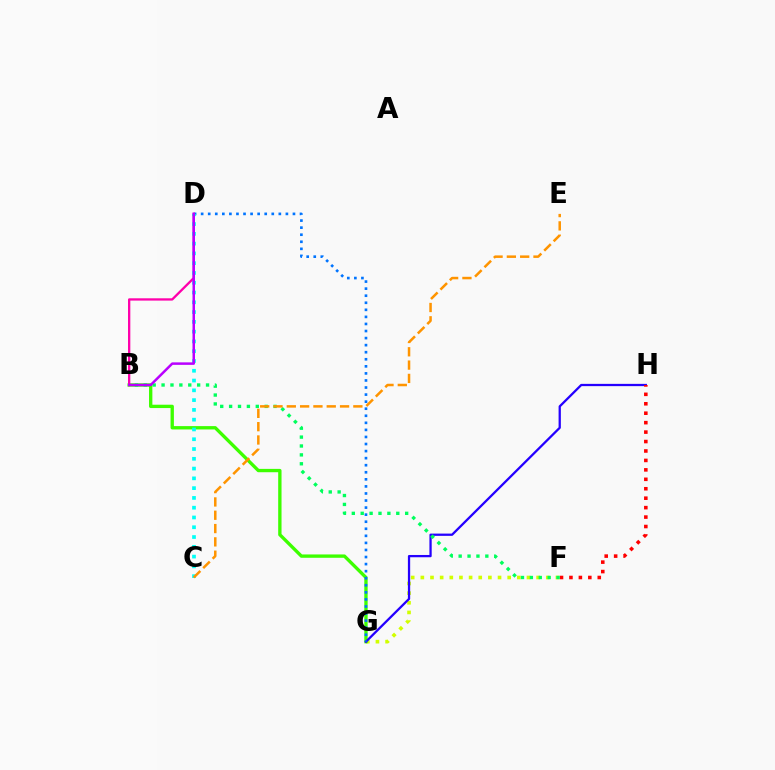{('F', 'G'): [{'color': '#d1ff00', 'line_style': 'dotted', 'thickness': 2.62}], ('B', 'G'): [{'color': '#3dff00', 'line_style': 'solid', 'thickness': 2.41}], ('G', 'H'): [{'color': '#2500ff', 'line_style': 'solid', 'thickness': 1.63}], ('D', 'G'): [{'color': '#0074ff', 'line_style': 'dotted', 'thickness': 1.92}], ('F', 'H'): [{'color': '#ff0000', 'line_style': 'dotted', 'thickness': 2.57}], ('B', 'D'): [{'color': '#ff00ac', 'line_style': 'solid', 'thickness': 1.66}, {'color': '#b900ff', 'line_style': 'solid', 'thickness': 1.8}], ('C', 'D'): [{'color': '#00fff6', 'line_style': 'dotted', 'thickness': 2.66}], ('B', 'F'): [{'color': '#00ff5c', 'line_style': 'dotted', 'thickness': 2.42}], ('C', 'E'): [{'color': '#ff9400', 'line_style': 'dashed', 'thickness': 1.81}]}